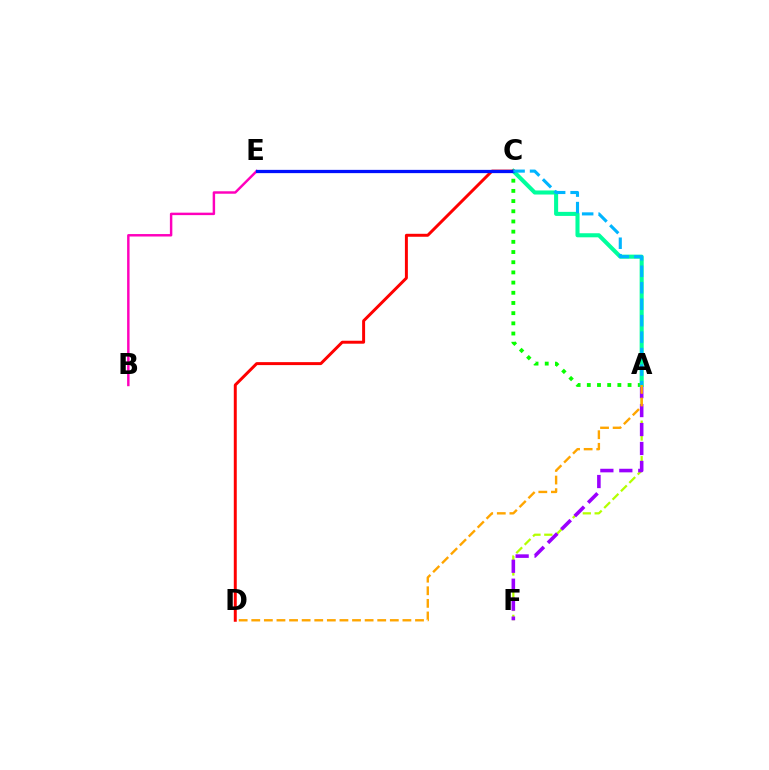{('A', 'F'): [{'color': '#b3ff00', 'line_style': 'dashed', 'thickness': 1.61}, {'color': '#9b00ff', 'line_style': 'dashed', 'thickness': 2.58}], ('A', 'C'): [{'color': '#08ff00', 'line_style': 'dotted', 'thickness': 2.77}, {'color': '#00ff9d', 'line_style': 'solid', 'thickness': 2.92}, {'color': '#00b5ff', 'line_style': 'dashed', 'thickness': 2.24}], ('C', 'D'): [{'color': '#ff0000', 'line_style': 'solid', 'thickness': 2.13}], ('B', 'E'): [{'color': '#ff00bd', 'line_style': 'solid', 'thickness': 1.77}], ('A', 'D'): [{'color': '#ffa500', 'line_style': 'dashed', 'thickness': 1.71}], ('C', 'E'): [{'color': '#0010ff', 'line_style': 'solid', 'thickness': 2.35}]}